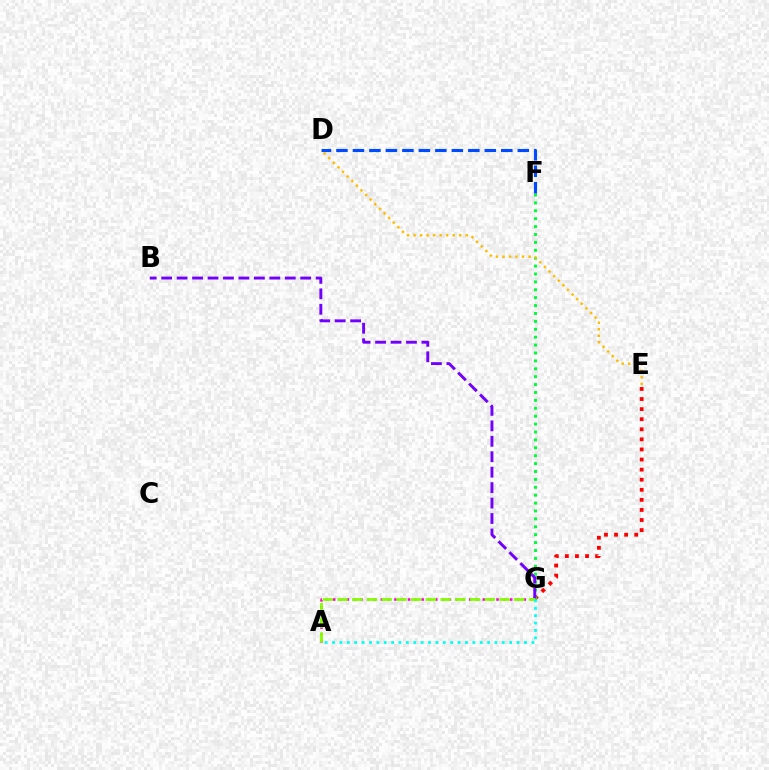{('E', 'G'): [{'color': '#ff0000', 'line_style': 'dotted', 'thickness': 2.74}], ('F', 'G'): [{'color': '#00ff39', 'line_style': 'dotted', 'thickness': 2.15}], ('B', 'G'): [{'color': '#7200ff', 'line_style': 'dashed', 'thickness': 2.1}], ('A', 'G'): [{'color': '#ff00cf', 'line_style': 'dotted', 'thickness': 1.85}, {'color': '#84ff00', 'line_style': 'dashed', 'thickness': 2.0}, {'color': '#00fff6', 'line_style': 'dotted', 'thickness': 2.01}], ('D', 'E'): [{'color': '#ffbd00', 'line_style': 'dotted', 'thickness': 1.77}], ('D', 'F'): [{'color': '#004bff', 'line_style': 'dashed', 'thickness': 2.24}]}